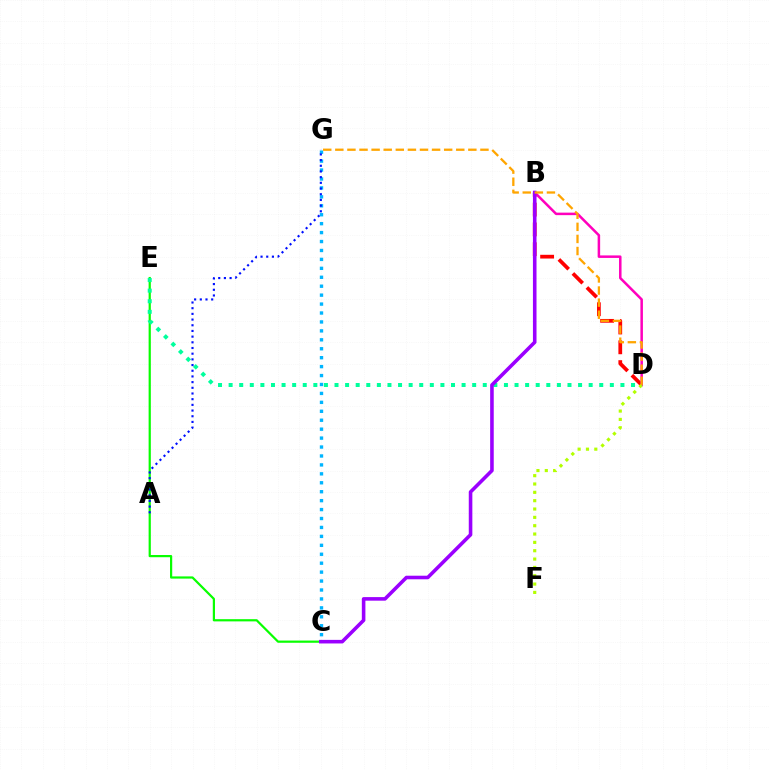{('B', 'D'): [{'color': '#ff0000', 'line_style': 'dashed', 'thickness': 2.69}, {'color': '#ff00bd', 'line_style': 'solid', 'thickness': 1.81}], ('C', 'E'): [{'color': '#08ff00', 'line_style': 'solid', 'thickness': 1.59}], ('D', 'F'): [{'color': '#b3ff00', 'line_style': 'dotted', 'thickness': 2.27}], ('C', 'G'): [{'color': '#00b5ff', 'line_style': 'dotted', 'thickness': 2.43}], ('D', 'E'): [{'color': '#00ff9d', 'line_style': 'dotted', 'thickness': 2.88}], ('A', 'G'): [{'color': '#0010ff', 'line_style': 'dotted', 'thickness': 1.55}], ('B', 'C'): [{'color': '#9b00ff', 'line_style': 'solid', 'thickness': 2.58}], ('D', 'G'): [{'color': '#ffa500', 'line_style': 'dashed', 'thickness': 1.64}]}